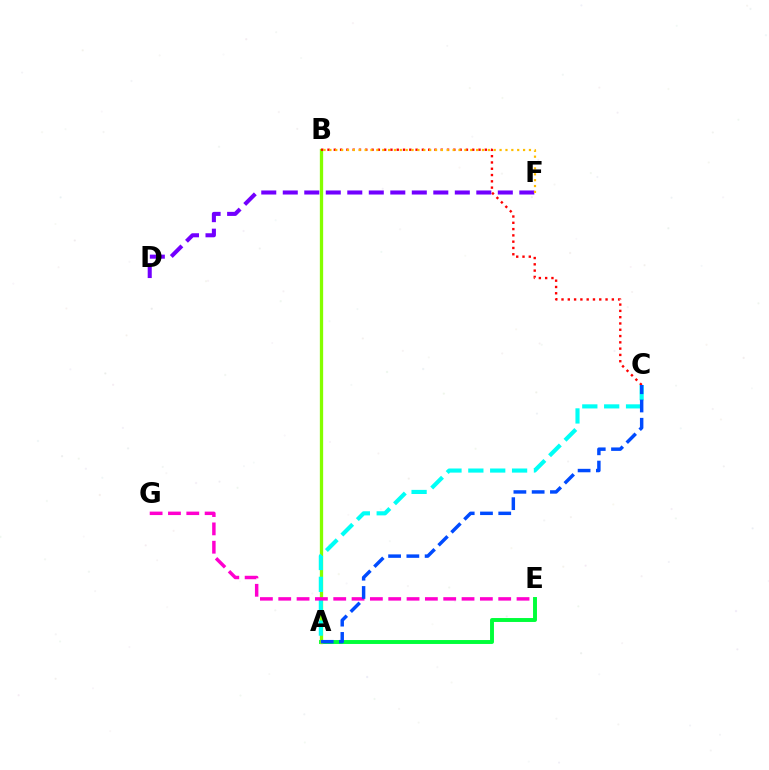{('A', 'E'): [{'color': '#00ff39', 'line_style': 'solid', 'thickness': 2.82}], ('A', 'B'): [{'color': '#84ff00', 'line_style': 'solid', 'thickness': 2.38}], ('B', 'C'): [{'color': '#ff0000', 'line_style': 'dotted', 'thickness': 1.71}], ('D', 'F'): [{'color': '#7200ff', 'line_style': 'dashed', 'thickness': 2.92}], ('A', 'C'): [{'color': '#00fff6', 'line_style': 'dashed', 'thickness': 2.97}, {'color': '#004bff', 'line_style': 'dashed', 'thickness': 2.48}], ('B', 'F'): [{'color': '#ffbd00', 'line_style': 'dotted', 'thickness': 1.59}], ('E', 'G'): [{'color': '#ff00cf', 'line_style': 'dashed', 'thickness': 2.49}]}